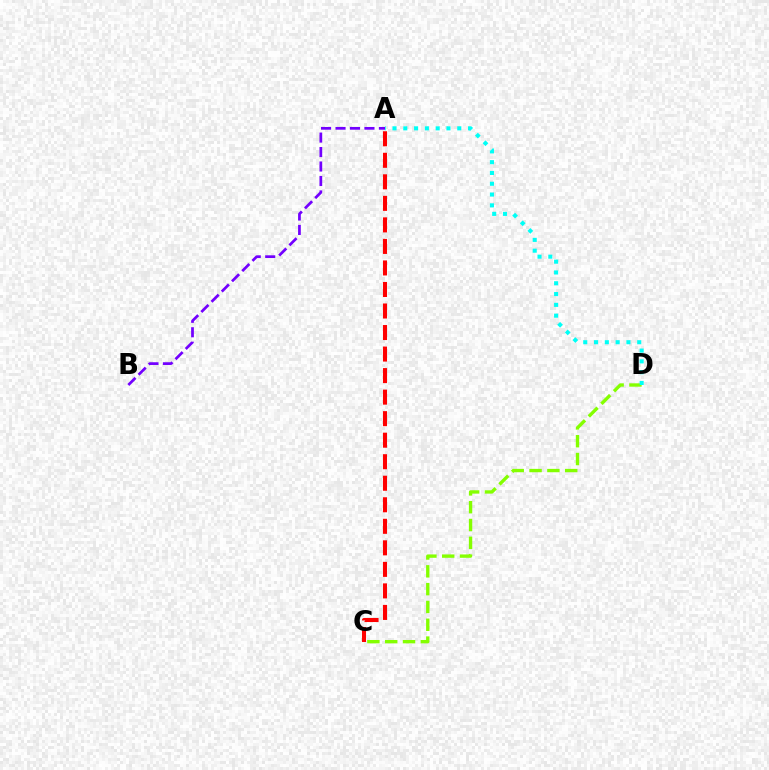{('A', 'B'): [{'color': '#7200ff', 'line_style': 'dashed', 'thickness': 1.97}], ('C', 'D'): [{'color': '#84ff00', 'line_style': 'dashed', 'thickness': 2.42}], ('A', 'C'): [{'color': '#ff0000', 'line_style': 'dashed', 'thickness': 2.92}], ('A', 'D'): [{'color': '#00fff6', 'line_style': 'dotted', 'thickness': 2.93}]}